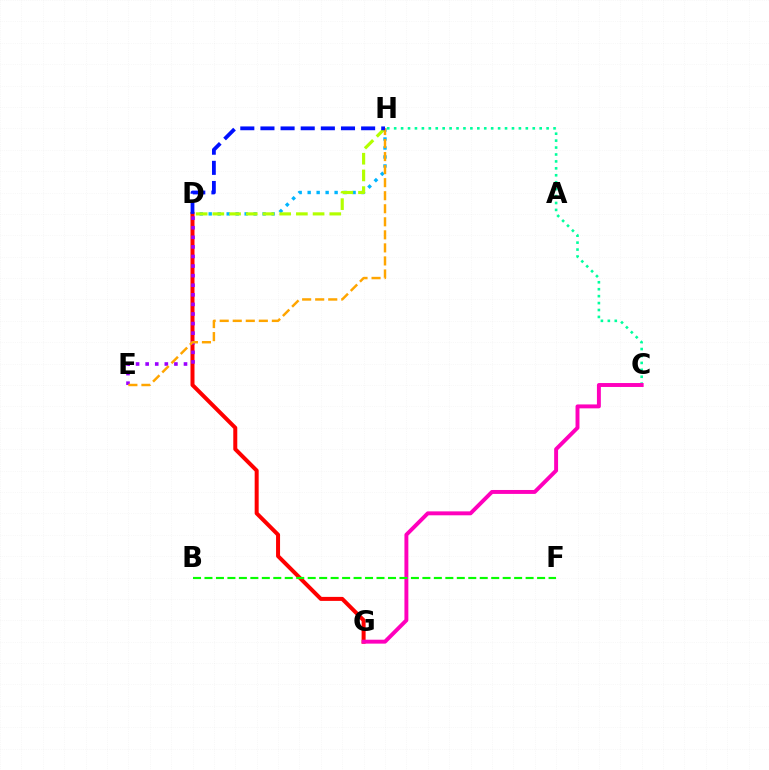{('D', 'H'): [{'color': '#00b5ff', 'line_style': 'dotted', 'thickness': 2.44}, {'color': '#b3ff00', 'line_style': 'dashed', 'thickness': 2.27}, {'color': '#0010ff', 'line_style': 'dashed', 'thickness': 2.74}], ('D', 'G'): [{'color': '#ff0000', 'line_style': 'solid', 'thickness': 2.88}], ('D', 'E'): [{'color': '#9b00ff', 'line_style': 'dotted', 'thickness': 2.6}], ('E', 'H'): [{'color': '#ffa500', 'line_style': 'dashed', 'thickness': 1.77}], ('C', 'H'): [{'color': '#00ff9d', 'line_style': 'dotted', 'thickness': 1.88}], ('C', 'G'): [{'color': '#ff00bd', 'line_style': 'solid', 'thickness': 2.83}], ('B', 'F'): [{'color': '#08ff00', 'line_style': 'dashed', 'thickness': 1.56}]}